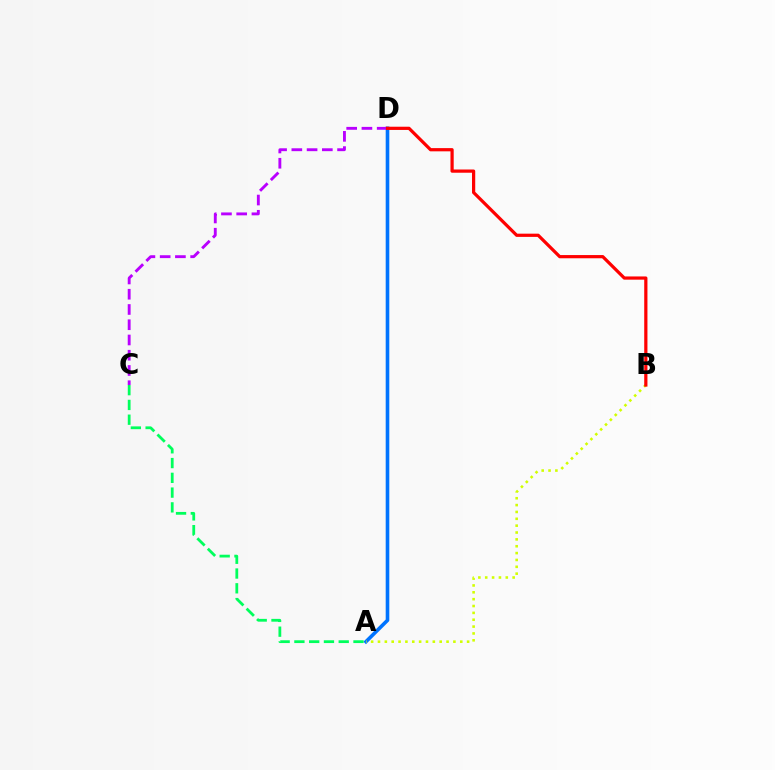{('A', 'D'): [{'color': '#0074ff', 'line_style': 'solid', 'thickness': 2.6}], ('A', 'B'): [{'color': '#d1ff00', 'line_style': 'dotted', 'thickness': 1.86}], ('A', 'C'): [{'color': '#00ff5c', 'line_style': 'dashed', 'thickness': 2.01}], ('C', 'D'): [{'color': '#b900ff', 'line_style': 'dashed', 'thickness': 2.07}], ('B', 'D'): [{'color': '#ff0000', 'line_style': 'solid', 'thickness': 2.32}]}